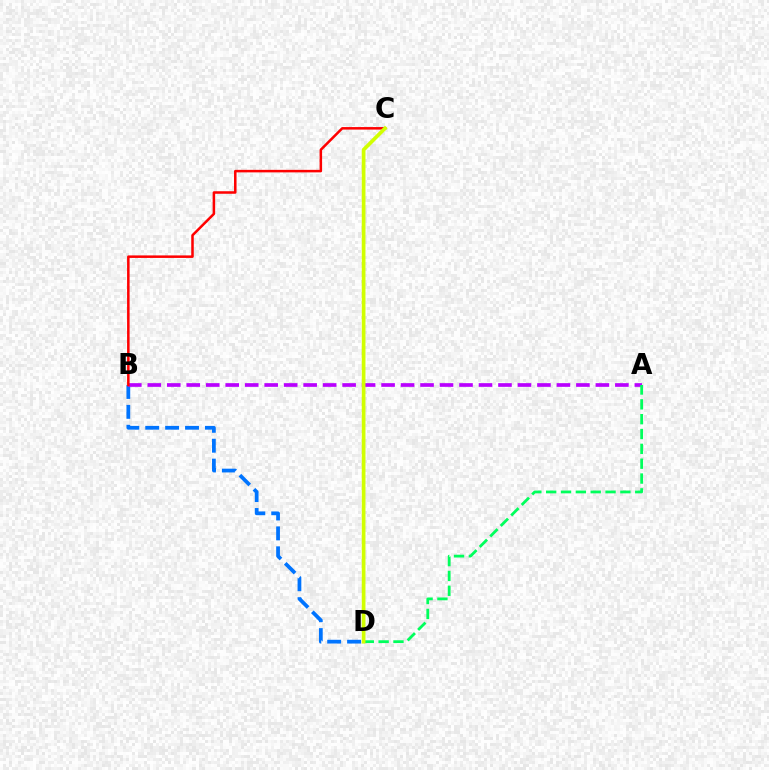{('B', 'D'): [{'color': '#0074ff', 'line_style': 'dashed', 'thickness': 2.7}], ('A', 'B'): [{'color': '#b900ff', 'line_style': 'dashed', 'thickness': 2.65}], ('B', 'C'): [{'color': '#ff0000', 'line_style': 'solid', 'thickness': 1.81}], ('A', 'D'): [{'color': '#00ff5c', 'line_style': 'dashed', 'thickness': 2.02}], ('C', 'D'): [{'color': '#d1ff00', 'line_style': 'solid', 'thickness': 2.66}]}